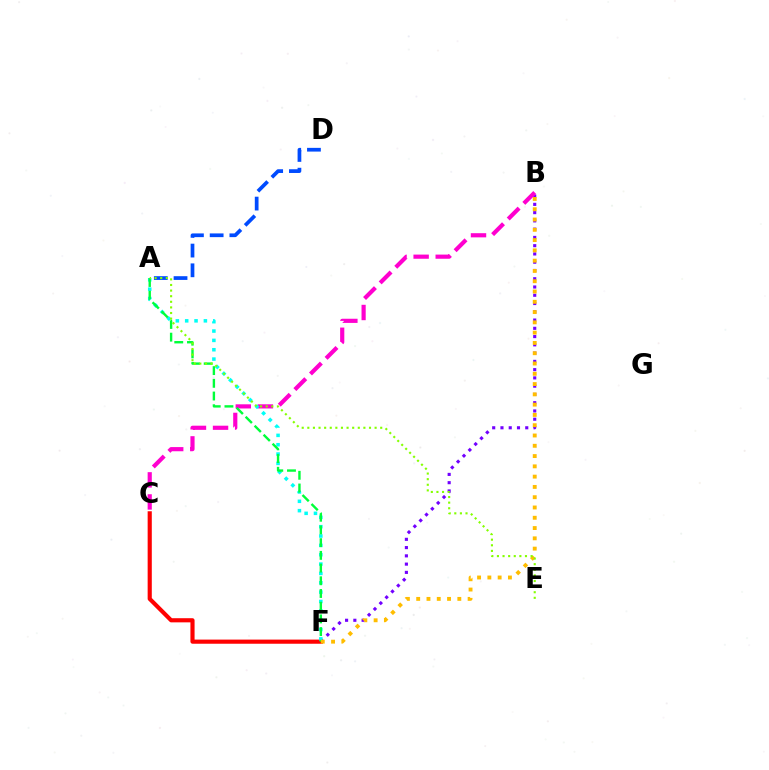{('B', 'F'): [{'color': '#7200ff', 'line_style': 'dotted', 'thickness': 2.25}, {'color': '#ffbd00', 'line_style': 'dotted', 'thickness': 2.79}], ('C', 'F'): [{'color': '#ff0000', 'line_style': 'solid', 'thickness': 2.98}], ('B', 'C'): [{'color': '#ff00cf', 'line_style': 'dashed', 'thickness': 3.0}], ('A', 'F'): [{'color': '#00fff6', 'line_style': 'dotted', 'thickness': 2.54}, {'color': '#00ff39', 'line_style': 'dashed', 'thickness': 1.73}], ('A', 'D'): [{'color': '#004bff', 'line_style': 'dashed', 'thickness': 2.68}], ('A', 'E'): [{'color': '#84ff00', 'line_style': 'dotted', 'thickness': 1.52}]}